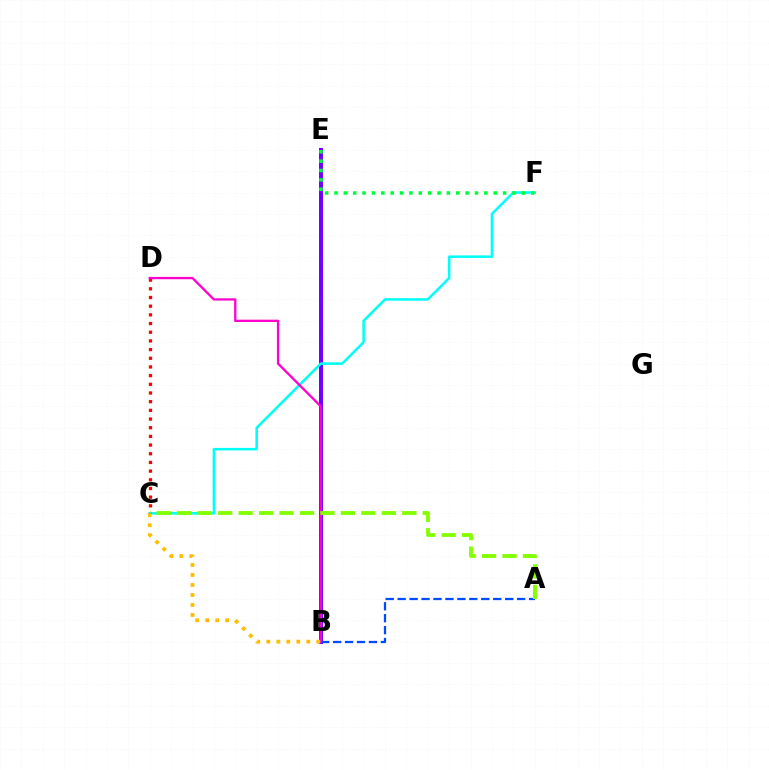{('B', 'E'): [{'color': '#7200ff', 'line_style': 'solid', 'thickness': 2.88}], ('C', 'F'): [{'color': '#00fff6', 'line_style': 'solid', 'thickness': 1.83}], ('C', 'D'): [{'color': '#ff0000', 'line_style': 'dotted', 'thickness': 2.36}], ('A', 'B'): [{'color': '#004bff', 'line_style': 'dashed', 'thickness': 1.62}], ('B', 'D'): [{'color': '#ff00cf', 'line_style': 'solid', 'thickness': 1.66}], ('B', 'C'): [{'color': '#ffbd00', 'line_style': 'dotted', 'thickness': 2.72}], ('E', 'F'): [{'color': '#00ff39', 'line_style': 'dotted', 'thickness': 2.55}], ('A', 'C'): [{'color': '#84ff00', 'line_style': 'dashed', 'thickness': 2.78}]}